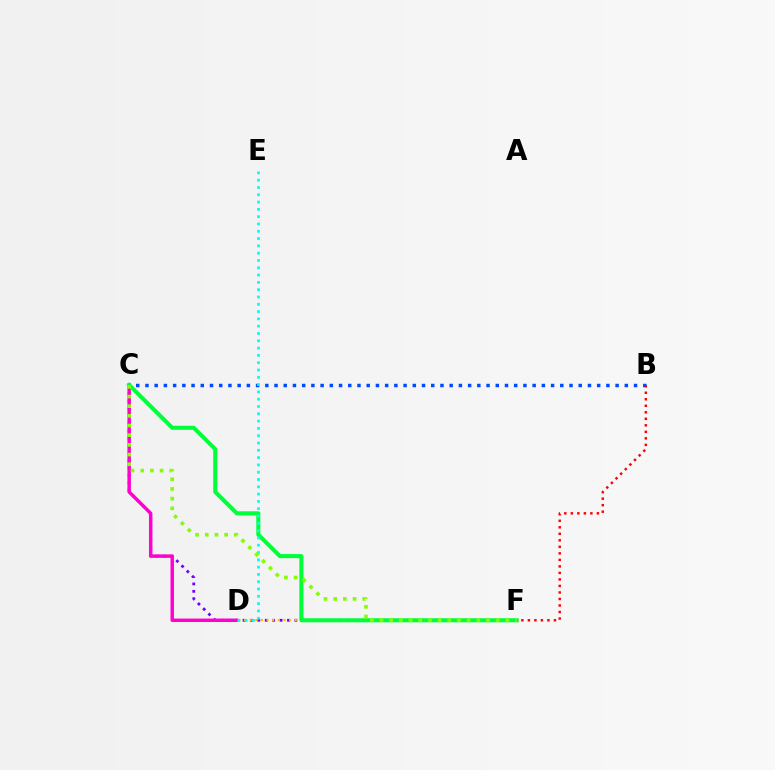{('C', 'F'): [{'color': '#7200ff', 'line_style': 'dotted', 'thickness': 2.01}, {'color': '#00ff39', 'line_style': 'solid', 'thickness': 2.91}, {'color': '#84ff00', 'line_style': 'dotted', 'thickness': 2.63}], ('C', 'D'): [{'color': '#ff00cf', 'line_style': 'solid', 'thickness': 2.49}], ('B', 'C'): [{'color': '#004bff', 'line_style': 'dotted', 'thickness': 2.5}], ('D', 'F'): [{'color': '#ffbd00', 'line_style': 'dotted', 'thickness': 1.53}], ('D', 'E'): [{'color': '#00fff6', 'line_style': 'dotted', 'thickness': 1.98}], ('B', 'F'): [{'color': '#ff0000', 'line_style': 'dotted', 'thickness': 1.77}]}